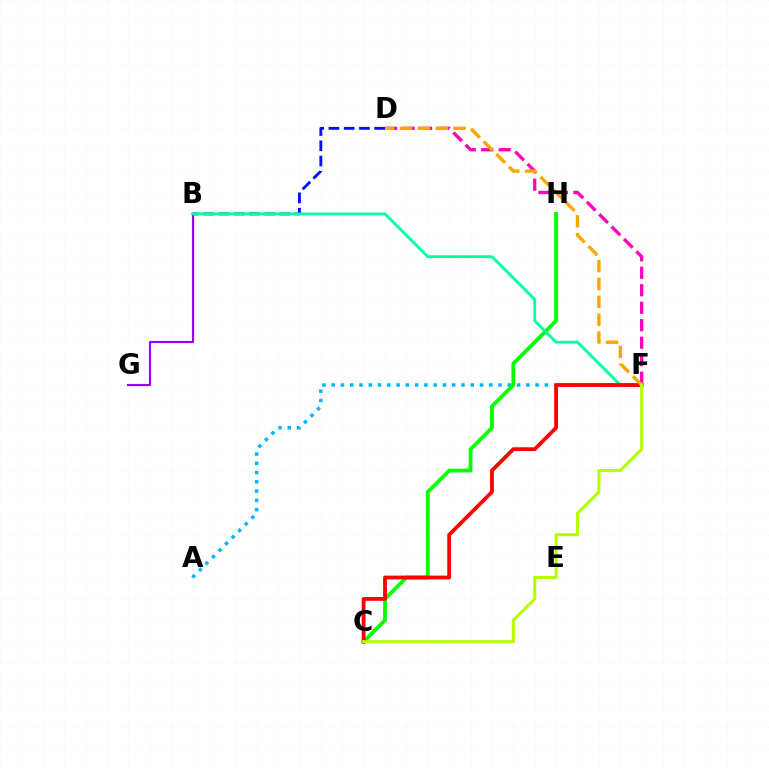{('A', 'F'): [{'color': '#00b5ff', 'line_style': 'dotted', 'thickness': 2.52}], ('C', 'H'): [{'color': '#08ff00', 'line_style': 'solid', 'thickness': 2.76}], ('B', 'D'): [{'color': '#0010ff', 'line_style': 'dashed', 'thickness': 2.07}], ('D', 'F'): [{'color': '#ff00bd', 'line_style': 'dashed', 'thickness': 2.38}, {'color': '#ffa500', 'line_style': 'dashed', 'thickness': 2.43}], ('B', 'G'): [{'color': '#9b00ff', 'line_style': 'solid', 'thickness': 1.54}], ('B', 'F'): [{'color': '#00ff9d', 'line_style': 'solid', 'thickness': 2.04}], ('C', 'F'): [{'color': '#ff0000', 'line_style': 'solid', 'thickness': 2.73}, {'color': '#b3ff00', 'line_style': 'solid', 'thickness': 2.22}]}